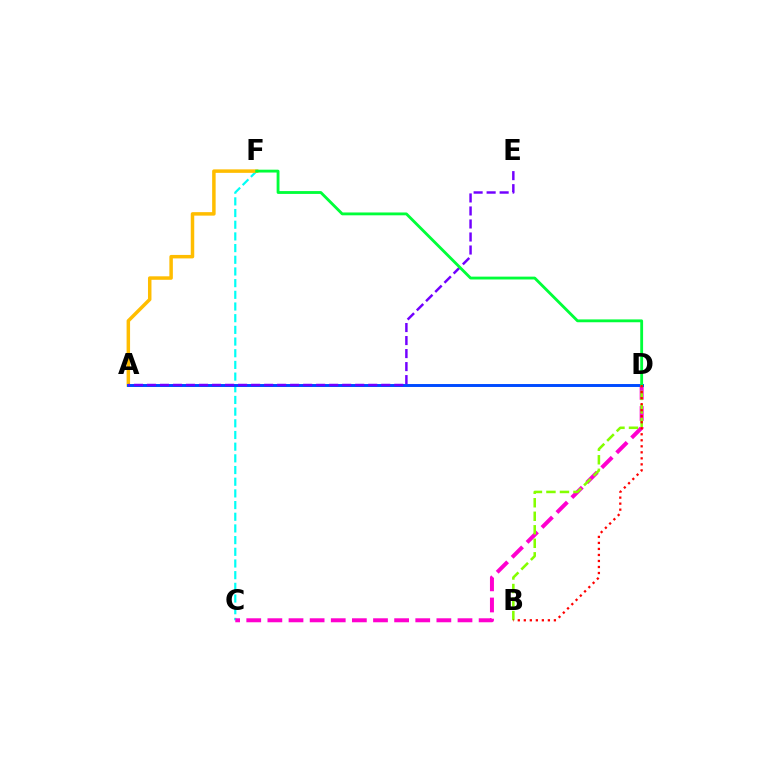{('C', 'F'): [{'color': '#00fff6', 'line_style': 'dashed', 'thickness': 1.59}], ('A', 'F'): [{'color': '#ffbd00', 'line_style': 'solid', 'thickness': 2.51}], ('C', 'D'): [{'color': '#ff00cf', 'line_style': 'dashed', 'thickness': 2.87}], ('A', 'D'): [{'color': '#004bff', 'line_style': 'solid', 'thickness': 2.12}], ('A', 'E'): [{'color': '#7200ff', 'line_style': 'dashed', 'thickness': 1.77}], ('D', 'F'): [{'color': '#00ff39', 'line_style': 'solid', 'thickness': 2.04}], ('B', 'D'): [{'color': '#84ff00', 'line_style': 'dashed', 'thickness': 1.84}, {'color': '#ff0000', 'line_style': 'dotted', 'thickness': 1.63}]}